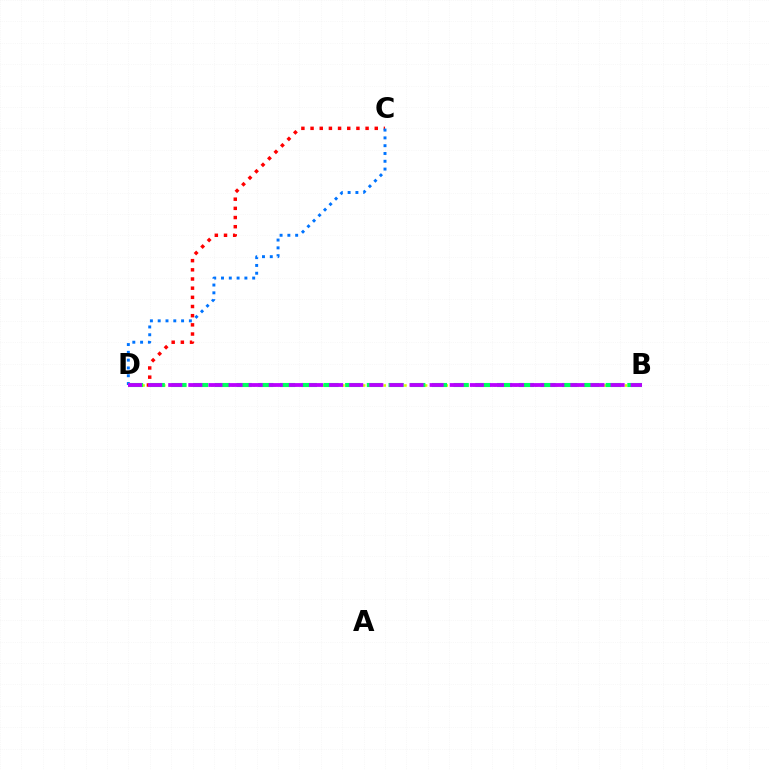{('C', 'D'): [{'color': '#ff0000', 'line_style': 'dotted', 'thickness': 2.49}, {'color': '#0074ff', 'line_style': 'dotted', 'thickness': 2.12}], ('B', 'D'): [{'color': '#d1ff00', 'line_style': 'dotted', 'thickness': 1.87}, {'color': '#00ff5c', 'line_style': 'dashed', 'thickness': 2.95}, {'color': '#b900ff', 'line_style': 'dashed', 'thickness': 2.73}]}